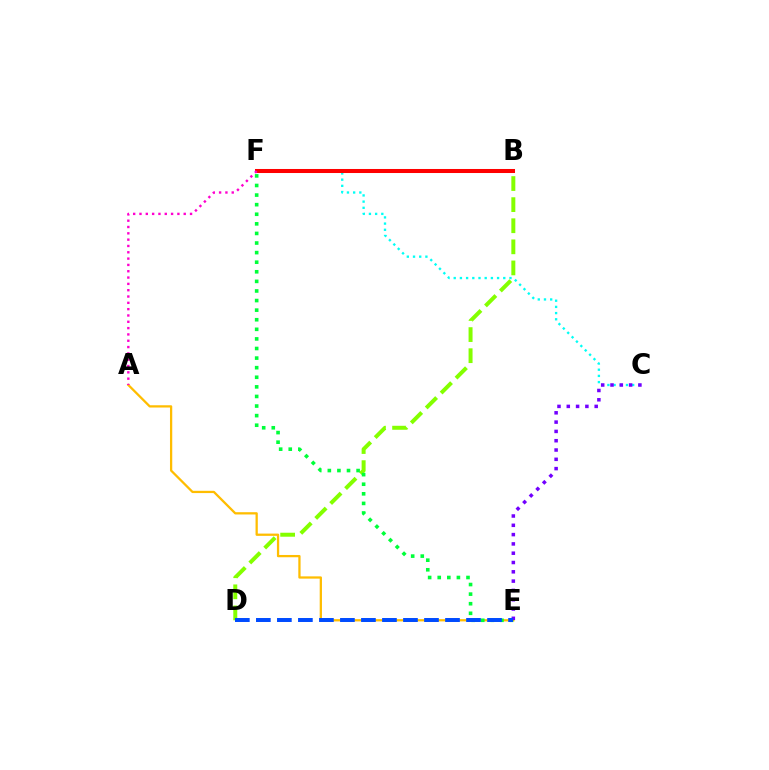{('C', 'F'): [{'color': '#00fff6', 'line_style': 'dotted', 'thickness': 1.68}], ('B', 'D'): [{'color': '#84ff00', 'line_style': 'dashed', 'thickness': 2.87}], ('A', 'E'): [{'color': '#ffbd00', 'line_style': 'solid', 'thickness': 1.63}], ('B', 'F'): [{'color': '#ff0000', 'line_style': 'solid', 'thickness': 2.9}], ('E', 'F'): [{'color': '#00ff39', 'line_style': 'dotted', 'thickness': 2.61}], ('A', 'F'): [{'color': '#ff00cf', 'line_style': 'dotted', 'thickness': 1.72}], ('C', 'E'): [{'color': '#7200ff', 'line_style': 'dotted', 'thickness': 2.53}], ('D', 'E'): [{'color': '#004bff', 'line_style': 'dashed', 'thickness': 2.86}]}